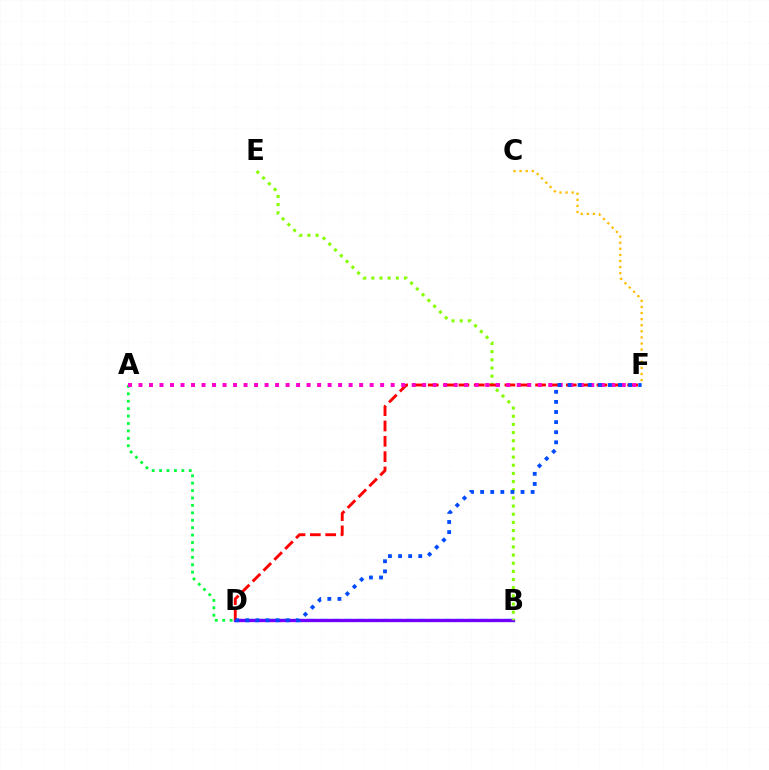{('B', 'D'): [{'color': '#00fff6', 'line_style': 'dashed', 'thickness': 1.68}, {'color': '#7200ff', 'line_style': 'solid', 'thickness': 2.4}], ('A', 'D'): [{'color': '#00ff39', 'line_style': 'dotted', 'thickness': 2.02}], ('C', 'F'): [{'color': '#ffbd00', 'line_style': 'dotted', 'thickness': 1.66}], ('B', 'E'): [{'color': '#84ff00', 'line_style': 'dotted', 'thickness': 2.22}], ('D', 'F'): [{'color': '#ff0000', 'line_style': 'dashed', 'thickness': 2.08}, {'color': '#004bff', 'line_style': 'dotted', 'thickness': 2.74}], ('A', 'F'): [{'color': '#ff00cf', 'line_style': 'dotted', 'thickness': 2.85}]}